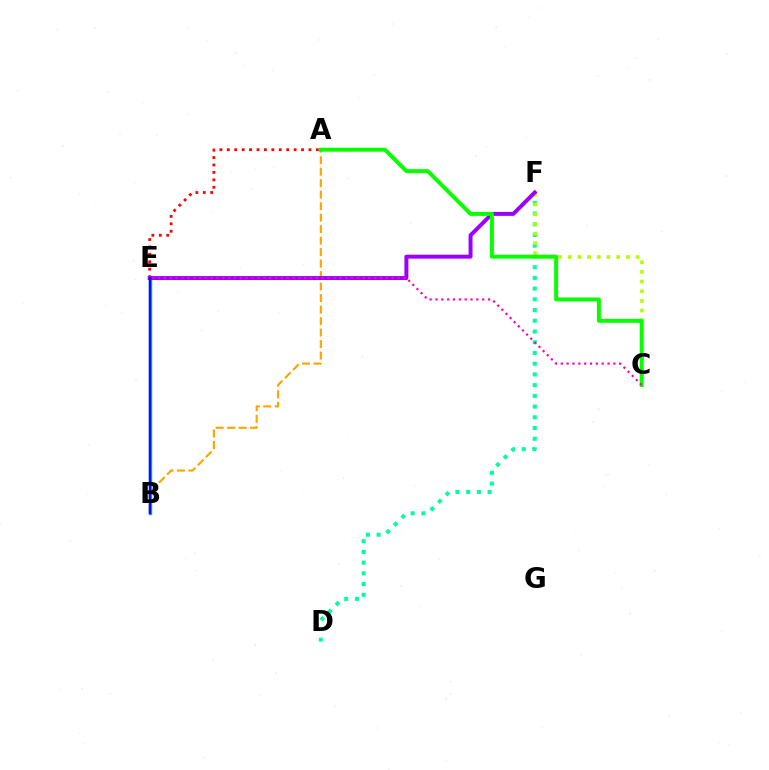{('D', 'F'): [{'color': '#00ff9d', 'line_style': 'dotted', 'thickness': 2.91}], ('A', 'E'): [{'color': '#ff0000', 'line_style': 'dotted', 'thickness': 2.02}], ('A', 'B'): [{'color': '#ffa500', 'line_style': 'dashed', 'thickness': 1.56}], ('C', 'F'): [{'color': '#b3ff00', 'line_style': 'dotted', 'thickness': 2.63}], ('B', 'E'): [{'color': '#00b5ff', 'line_style': 'solid', 'thickness': 2.41}, {'color': '#0010ff', 'line_style': 'solid', 'thickness': 1.73}], ('E', 'F'): [{'color': '#9b00ff', 'line_style': 'solid', 'thickness': 2.85}], ('A', 'C'): [{'color': '#08ff00', 'line_style': 'solid', 'thickness': 2.84}], ('C', 'E'): [{'color': '#ff00bd', 'line_style': 'dotted', 'thickness': 1.59}]}